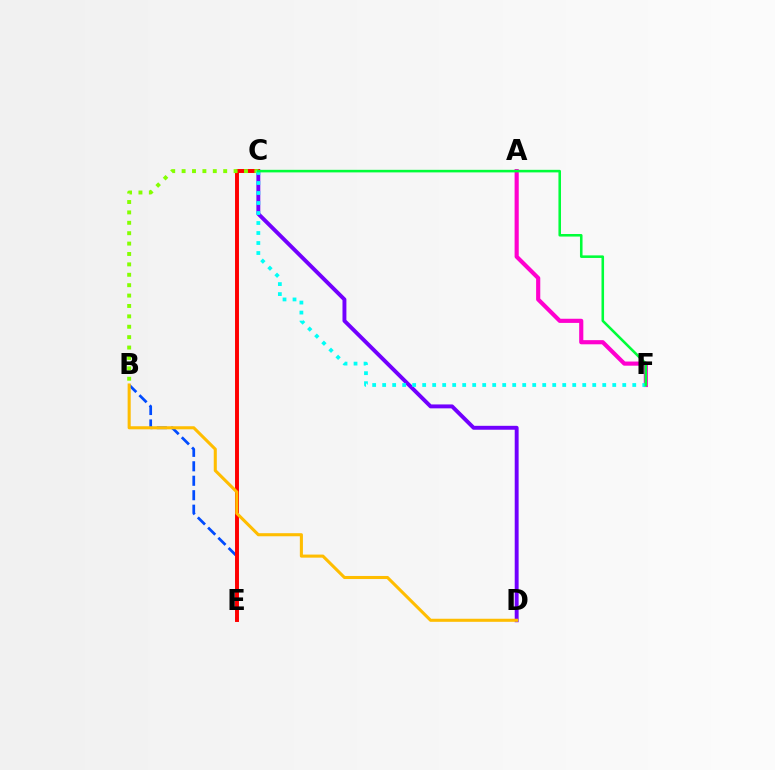{('B', 'E'): [{'color': '#004bff', 'line_style': 'dashed', 'thickness': 1.96}], ('C', 'D'): [{'color': '#7200ff', 'line_style': 'solid', 'thickness': 2.82}], ('C', 'E'): [{'color': '#ff0000', 'line_style': 'solid', 'thickness': 2.84}], ('B', 'C'): [{'color': '#84ff00', 'line_style': 'dotted', 'thickness': 2.82}], ('A', 'F'): [{'color': '#ff00cf', 'line_style': 'solid', 'thickness': 2.99}], ('B', 'D'): [{'color': '#ffbd00', 'line_style': 'solid', 'thickness': 2.21}], ('C', 'F'): [{'color': '#00fff6', 'line_style': 'dotted', 'thickness': 2.72}, {'color': '#00ff39', 'line_style': 'solid', 'thickness': 1.85}]}